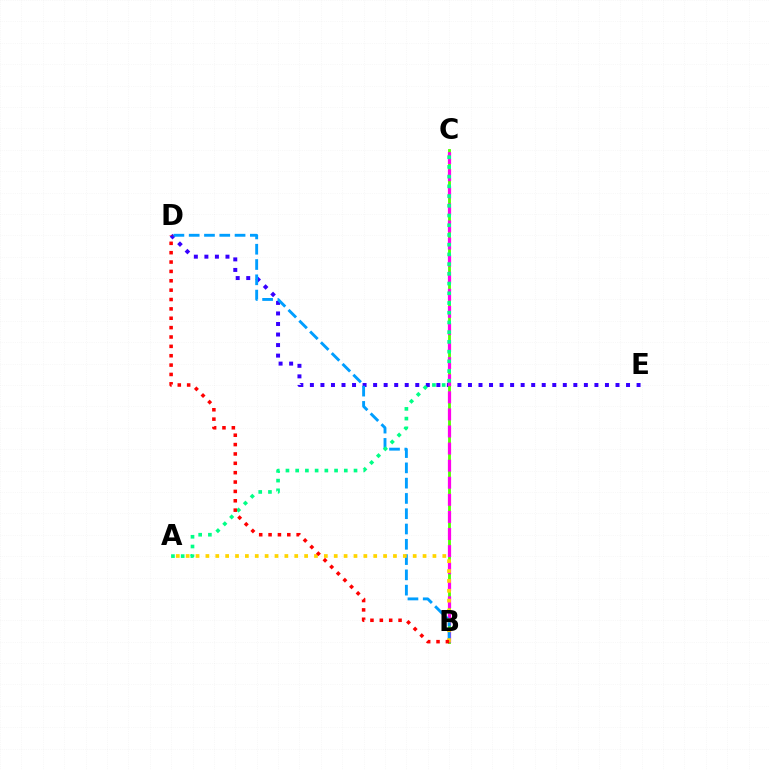{('D', 'E'): [{'color': '#3700ff', 'line_style': 'dotted', 'thickness': 2.86}], ('B', 'C'): [{'color': '#4fff00', 'line_style': 'solid', 'thickness': 2.04}, {'color': '#ff00ed', 'line_style': 'dashed', 'thickness': 2.32}], ('B', 'D'): [{'color': '#009eff', 'line_style': 'dashed', 'thickness': 2.08}, {'color': '#ff0000', 'line_style': 'dotted', 'thickness': 2.54}], ('A', 'C'): [{'color': '#00ff86', 'line_style': 'dotted', 'thickness': 2.64}], ('A', 'B'): [{'color': '#ffd500', 'line_style': 'dotted', 'thickness': 2.68}]}